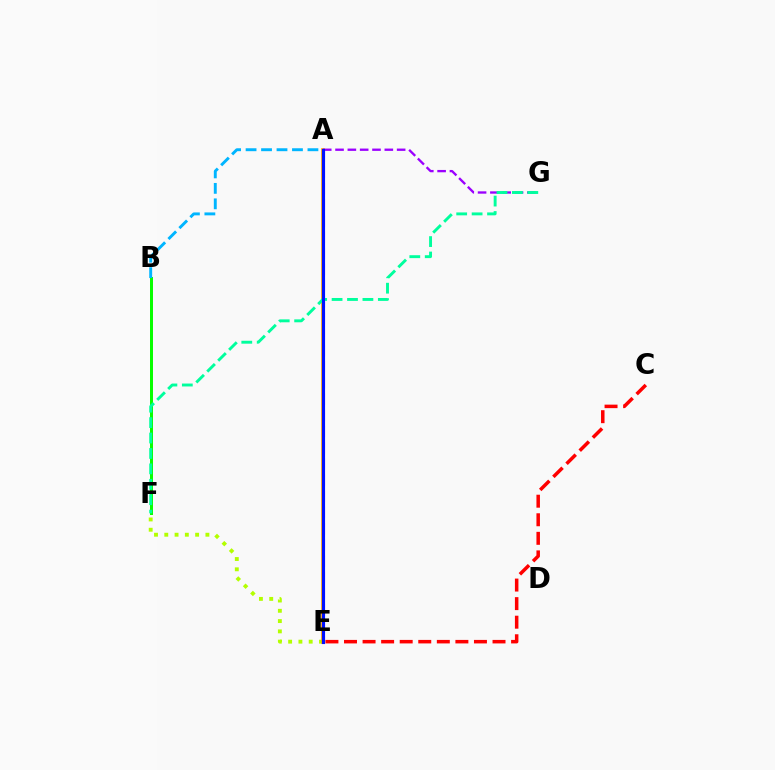{('E', 'F'): [{'color': '#b3ff00', 'line_style': 'dotted', 'thickness': 2.79}], ('A', 'E'): [{'color': '#ff00bd', 'line_style': 'dashed', 'thickness': 2.2}, {'color': '#ffa500', 'line_style': 'solid', 'thickness': 2.63}, {'color': '#0010ff', 'line_style': 'solid', 'thickness': 2.24}], ('B', 'F'): [{'color': '#08ff00', 'line_style': 'solid', 'thickness': 2.16}], ('A', 'G'): [{'color': '#9b00ff', 'line_style': 'dashed', 'thickness': 1.67}], ('F', 'G'): [{'color': '#00ff9d', 'line_style': 'dashed', 'thickness': 2.09}], ('C', 'E'): [{'color': '#ff0000', 'line_style': 'dashed', 'thickness': 2.52}], ('A', 'B'): [{'color': '#00b5ff', 'line_style': 'dashed', 'thickness': 2.1}]}